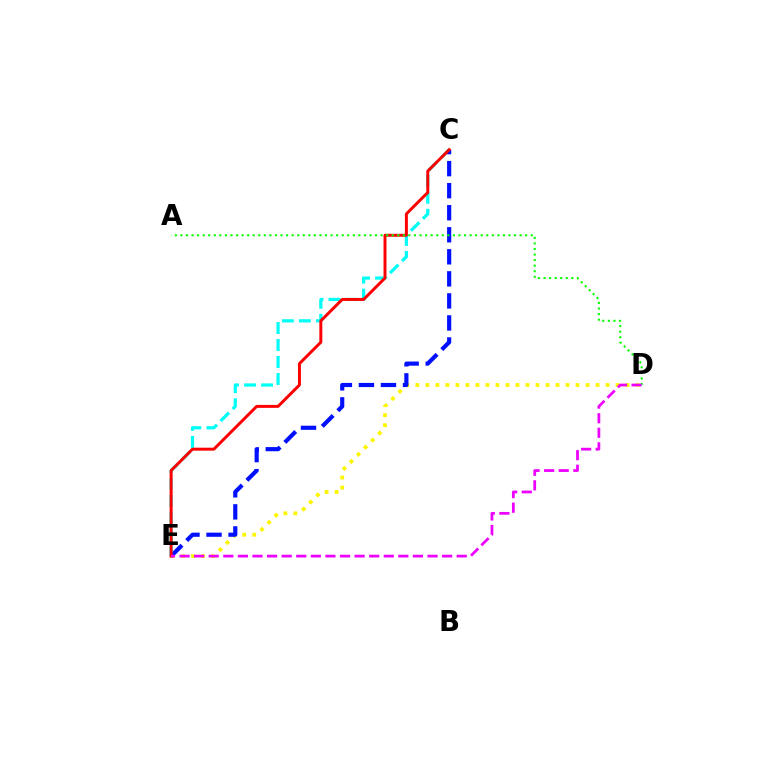{('C', 'E'): [{'color': '#00fff6', 'line_style': 'dashed', 'thickness': 2.31}, {'color': '#0010ff', 'line_style': 'dashed', 'thickness': 2.99}, {'color': '#ff0000', 'line_style': 'solid', 'thickness': 2.13}], ('D', 'E'): [{'color': '#fcf500', 'line_style': 'dotted', 'thickness': 2.72}, {'color': '#ee00ff', 'line_style': 'dashed', 'thickness': 1.98}], ('A', 'D'): [{'color': '#08ff00', 'line_style': 'dotted', 'thickness': 1.51}]}